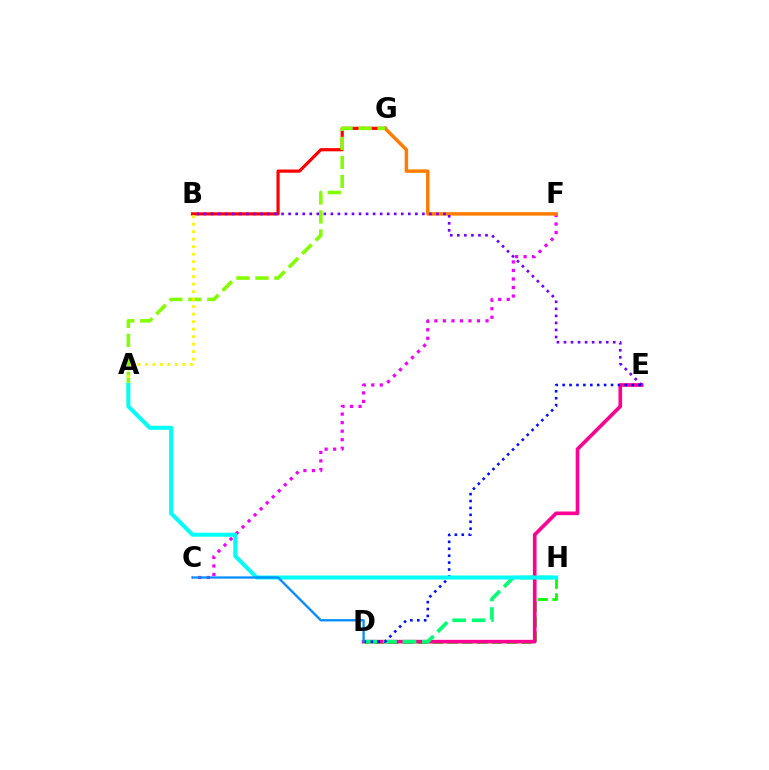{('D', 'H'): [{'color': '#08ff00', 'line_style': 'dashed', 'thickness': 2.01}, {'color': '#00ff74', 'line_style': 'dashed', 'thickness': 2.65}], ('C', 'F'): [{'color': '#ee00ff', 'line_style': 'dotted', 'thickness': 2.32}], ('B', 'G'): [{'color': '#ff0000', 'line_style': 'solid', 'thickness': 2.3}], ('F', 'G'): [{'color': '#ff7c00', 'line_style': 'solid', 'thickness': 2.5}], ('A', 'G'): [{'color': '#84ff00', 'line_style': 'dashed', 'thickness': 2.58}], ('D', 'E'): [{'color': '#ff0094', 'line_style': 'solid', 'thickness': 2.63}, {'color': '#0010ff', 'line_style': 'dotted', 'thickness': 1.88}], ('A', 'B'): [{'color': '#fcf500', 'line_style': 'dotted', 'thickness': 2.04}], ('B', 'E'): [{'color': '#7200ff', 'line_style': 'dotted', 'thickness': 1.91}], ('A', 'H'): [{'color': '#00fff6', 'line_style': 'solid', 'thickness': 2.89}], ('C', 'D'): [{'color': '#008cff', 'line_style': 'solid', 'thickness': 1.63}]}